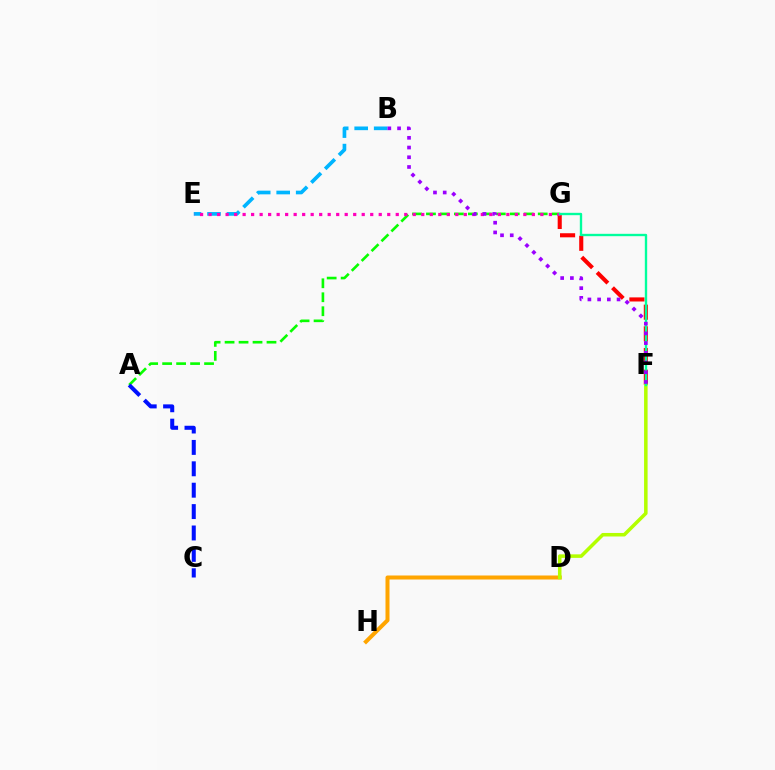{('A', 'G'): [{'color': '#08ff00', 'line_style': 'dashed', 'thickness': 1.9}], ('D', 'H'): [{'color': '#ffa500', 'line_style': 'solid', 'thickness': 2.89}], ('B', 'E'): [{'color': '#00b5ff', 'line_style': 'dashed', 'thickness': 2.65}], ('F', 'G'): [{'color': '#ff0000', 'line_style': 'dashed', 'thickness': 2.94}, {'color': '#00ff9d', 'line_style': 'solid', 'thickness': 1.7}], ('E', 'G'): [{'color': '#ff00bd', 'line_style': 'dotted', 'thickness': 2.31}], ('D', 'F'): [{'color': '#b3ff00', 'line_style': 'solid', 'thickness': 2.54}], ('A', 'C'): [{'color': '#0010ff', 'line_style': 'dashed', 'thickness': 2.91}], ('B', 'F'): [{'color': '#9b00ff', 'line_style': 'dotted', 'thickness': 2.64}]}